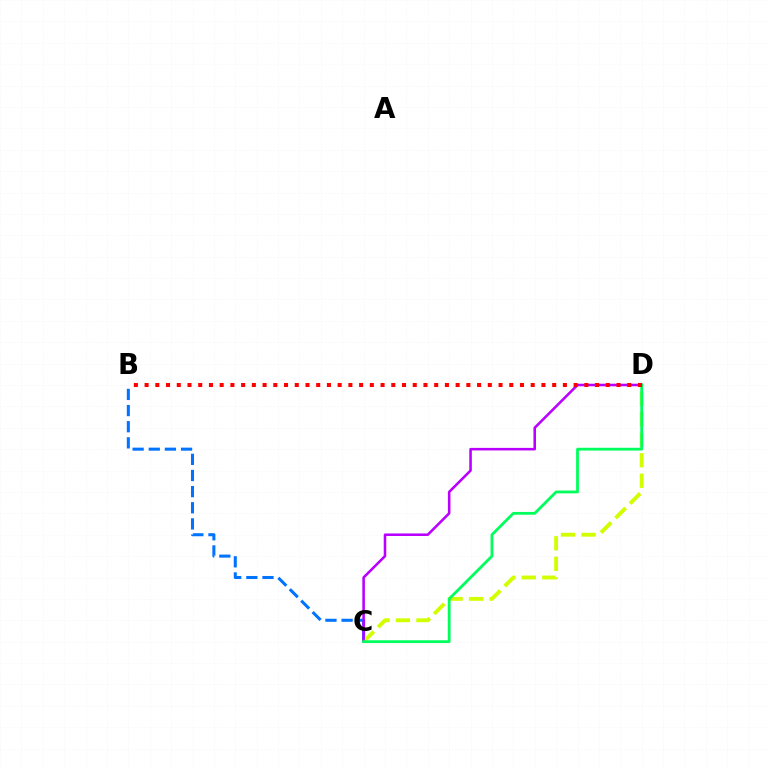{('B', 'C'): [{'color': '#0074ff', 'line_style': 'dashed', 'thickness': 2.19}], ('C', 'D'): [{'color': '#d1ff00', 'line_style': 'dashed', 'thickness': 2.79}, {'color': '#b900ff', 'line_style': 'solid', 'thickness': 1.85}, {'color': '#00ff5c', 'line_style': 'solid', 'thickness': 2.01}], ('B', 'D'): [{'color': '#ff0000', 'line_style': 'dotted', 'thickness': 2.91}]}